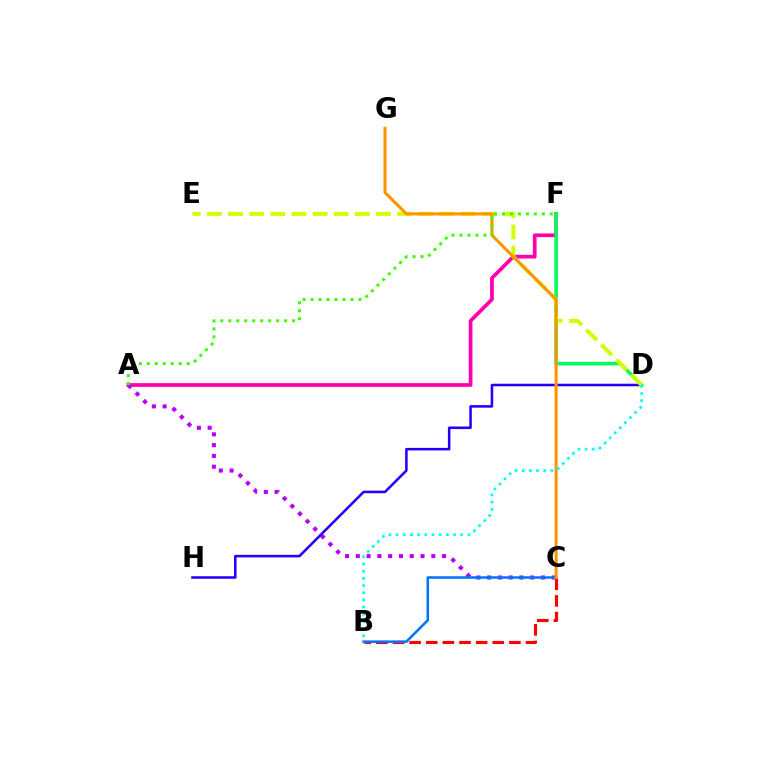{('A', 'F'): [{'color': '#ff00ac', 'line_style': 'solid', 'thickness': 2.67}, {'color': '#3dff00', 'line_style': 'dotted', 'thickness': 2.17}], ('A', 'C'): [{'color': '#b900ff', 'line_style': 'dotted', 'thickness': 2.93}], ('D', 'H'): [{'color': '#2500ff', 'line_style': 'solid', 'thickness': 1.84}], ('D', 'F'): [{'color': '#00ff5c', 'line_style': 'solid', 'thickness': 2.59}], ('B', 'C'): [{'color': '#ff0000', 'line_style': 'dashed', 'thickness': 2.26}, {'color': '#0074ff', 'line_style': 'solid', 'thickness': 1.83}], ('D', 'E'): [{'color': '#d1ff00', 'line_style': 'dashed', 'thickness': 2.87}], ('C', 'G'): [{'color': '#ff9400', 'line_style': 'solid', 'thickness': 2.2}], ('B', 'D'): [{'color': '#00fff6', 'line_style': 'dotted', 'thickness': 1.95}]}